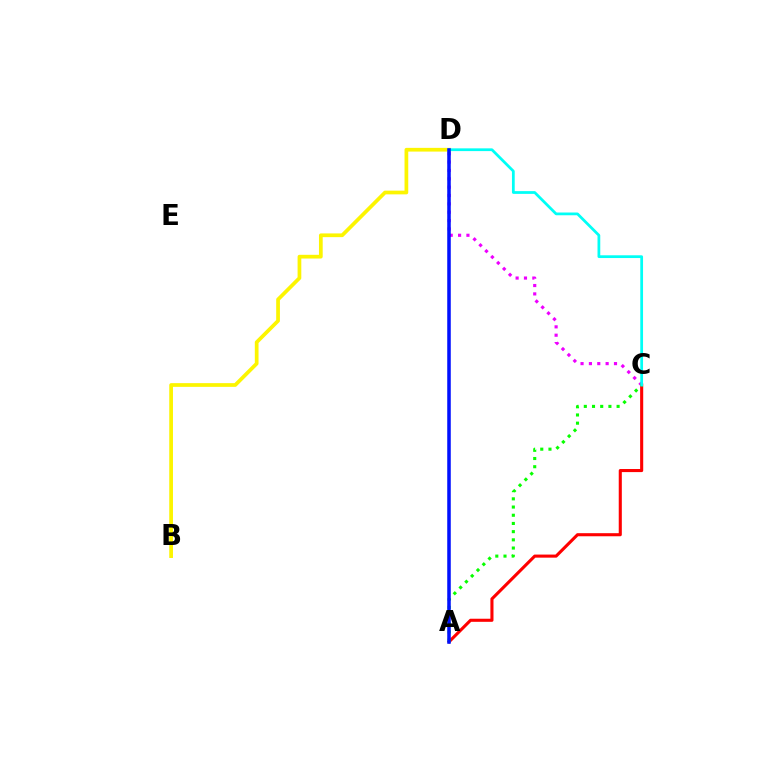{('C', 'D'): [{'color': '#ee00ff', 'line_style': 'dotted', 'thickness': 2.27}, {'color': '#00fff6', 'line_style': 'solid', 'thickness': 1.98}], ('A', 'C'): [{'color': '#ff0000', 'line_style': 'solid', 'thickness': 2.22}, {'color': '#08ff00', 'line_style': 'dotted', 'thickness': 2.23}], ('B', 'D'): [{'color': '#fcf500', 'line_style': 'solid', 'thickness': 2.68}], ('A', 'D'): [{'color': '#0010ff', 'line_style': 'solid', 'thickness': 2.54}]}